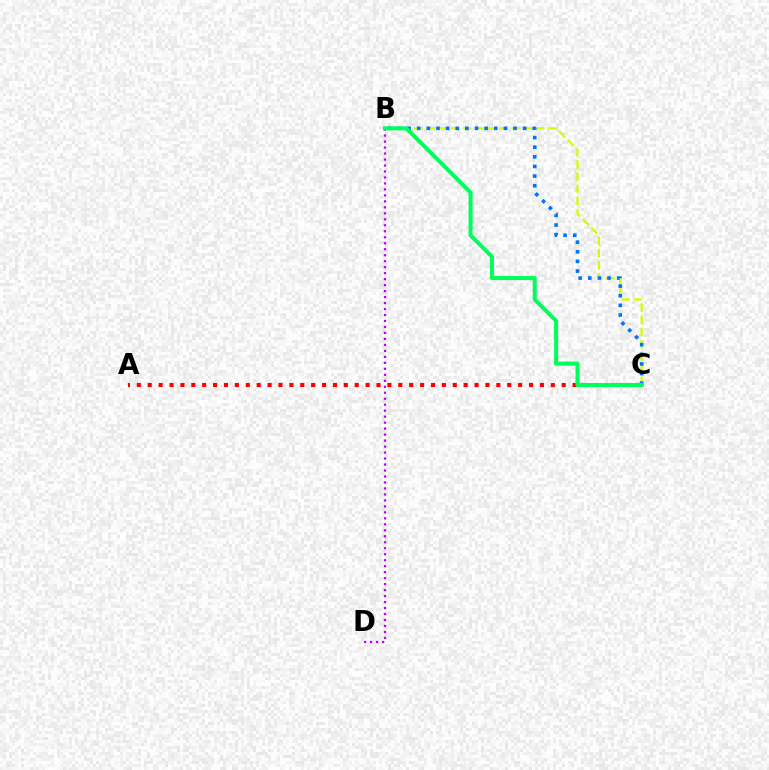{('B', 'C'): [{'color': '#d1ff00', 'line_style': 'dashed', 'thickness': 1.65}, {'color': '#0074ff', 'line_style': 'dotted', 'thickness': 2.62}, {'color': '#00ff5c', 'line_style': 'solid', 'thickness': 2.89}], ('A', 'C'): [{'color': '#ff0000', 'line_style': 'dotted', 'thickness': 2.96}], ('B', 'D'): [{'color': '#b900ff', 'line_style': 'dotted', 'thickness': 1.62}]}